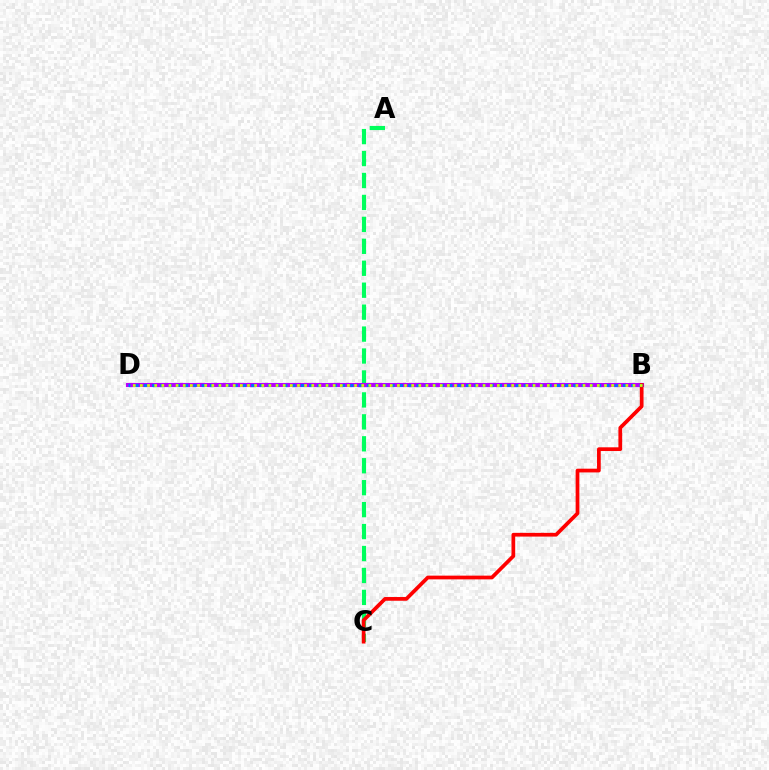{('A', 'C'): [{'color': '#00ff5c', 'line_style': 'dashed', 'thickness': 2.98}], ('B', 'D'): [{'color': '#b900ff', 'line_style': 'solid', 'thickness': 2.97}, {'color': '#0074ff', 'line_style': 'dotted', 'thickness': 2.24}, {'color': '#d1ff00', 'line_style': 'dotted', 'thickness': 1.94}], ('B', 'C'): [{'color': '#ff0000', 'line_style': 'solid', 'thickness': 2.68}]}